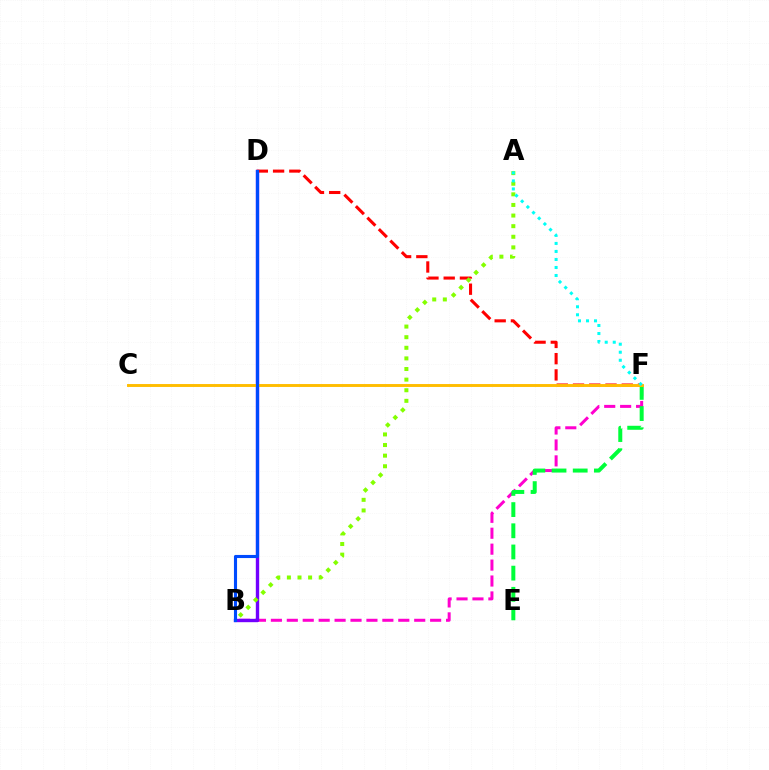{('B', 'F'): [{'color': '#ff00cf', 'line_style': 'dashed', 'thickness': 2.16}], ('E', 'F'): [{'color': '#00ff39', 'line_style': 'dashed', 'thickness': 2.88}], ('B', 'D'): [{'color': '#7200ff', 'line_style': 'solid', 'thickness': 2.43}, {'color': '#004bff', 'line_style': 'solid', 'thickness': 2.24}], ('D', 'F'): [{'color': '#ff0000', 'line_style': 'dashed', 'thickness': 2.21}], ('A', 'B'): [{'color': '#84ff00', 'line_style': 'dotted', 'thickness': 2.88}], ('C', 'F'): [{'color': '#ffbd00', 'line_style': 'solid', 'thickness': 2.1}], ('A', 'F'): [{'color': '#00fff6', 'line_style': 'dotted', 'thickness': 2.18}]}